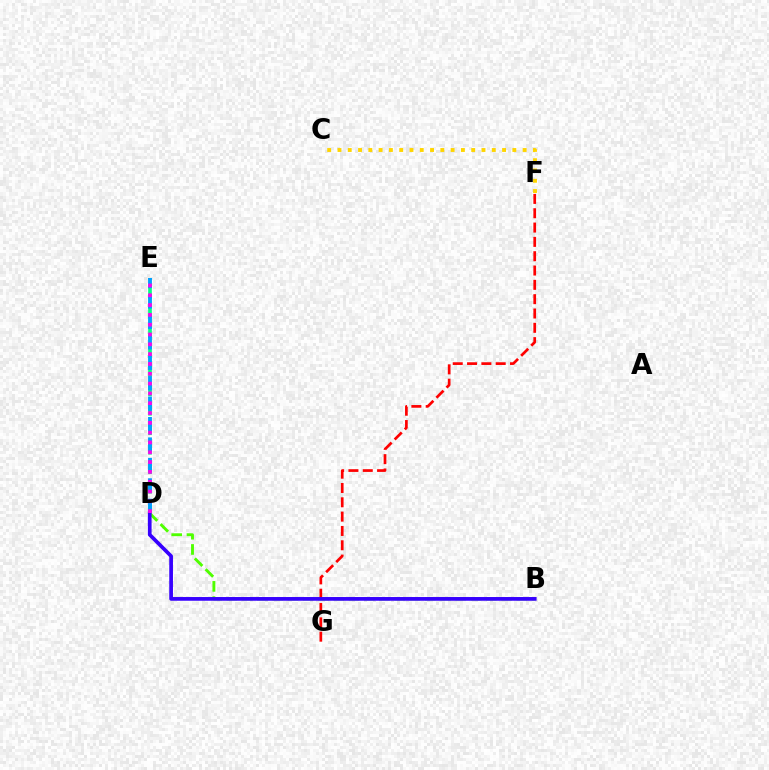{('D', 'E'): [{'color': '#00ff86', 'line_style': 'dashed', 'thickness': 2.65}, {'color': '#009eff', 'line_style': 'dashed', 'thickness': 2.78}, {'color': '#ff00ed', 'line_style': 'dotted', 'thickness': 2.67}], ('C', 'F'): [{'color': '#ffd500', 'line_style': 'dotted', 'thickness': 2.79}], ('B', 'D'): [{'color': '#4fff00', 'line_style': 'dashed', 'thickness': 2.07}, {'color': '#3700ff', 'line_style': 'solid', 'thickness': 2.68}], ('F', 'G'): [{'color': '#ff0000', 'line_style': 'dashed', 'thickness': 1.95}]}